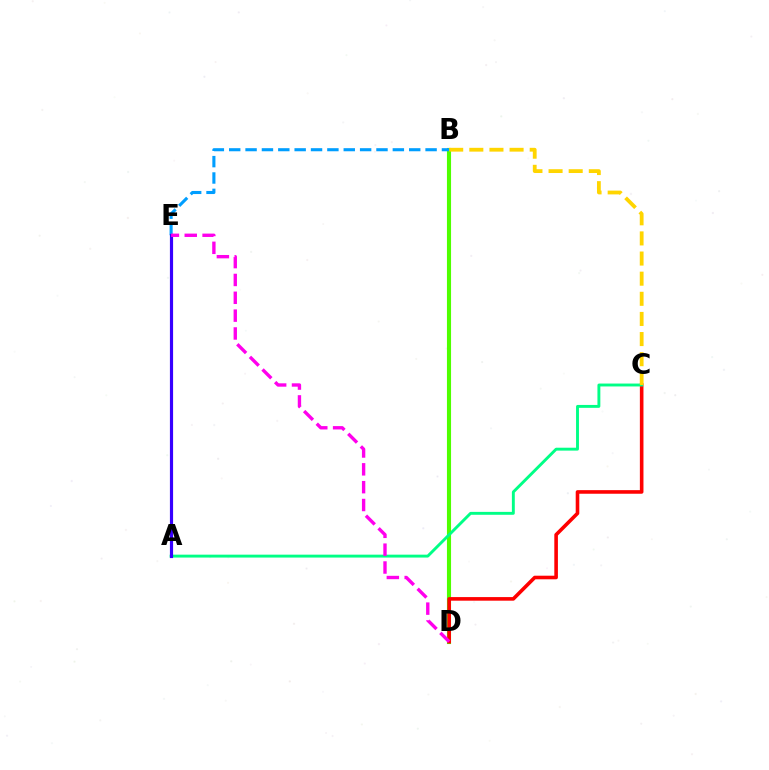{('B', 'D'): [{'color': '#4fff00', 'line_style': 'solid', 'thickness': 2.96}], ('C', 'D'): [{'color': '#ff0000', 'line_style': 'solid', 'thickness': 2.59}], ('B', 'E'): [{'color': '#009eff', 'line_style': 'dashed', 'thickness': 2.22}], ('A', 'C'): [{'color': '#00ff86', 'line_style': 'solid', 'thickness': 2.09}], ('A', 'E'): [{'color': '#3700ff', 'line_style': 'solid', 'thickness': 2.28}], ('D', 'E'): [{'color': '#ff00ed', 'line_style': 'dashed', 'thickness': 2.42}], ('B', 'C'): [{'color': '#ffd500', 'line_style': 'dashed', 'thickness': 2.73}]}